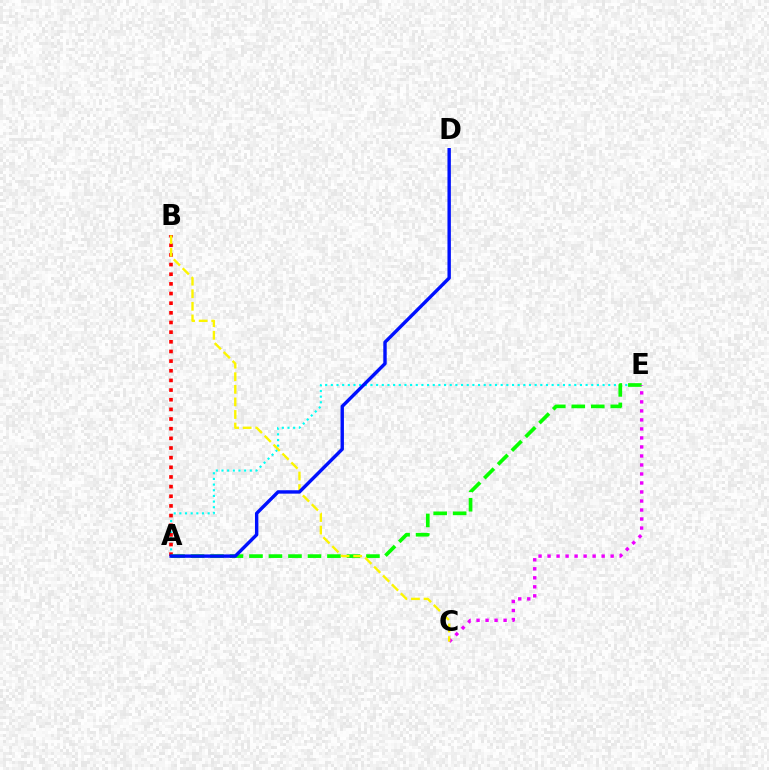{('A', 'E'): [{'color': '#00fff6', 'line_style': 'dotted', 'thickness': 1.54}, {'color': '#08ff00', 'line_style': 'dashed', 'thickness': 2.65}], ('A', 'B'): [{'color': '#ff0000', 'line_style': 'dotted', 'thickness': 2.62}], ('C', 'E'): [{'color': '#ee00ff', 'line_style': 'dotted', 'thickness': 2.45}], ('B', 'C'): [{'color': '#fcf500', 'line_style': 'dashed', 'thickness': 1.71}], ('A', 'D'): [{'color': '#0010ff', 'line_style': 'solid', 'thickness': 2.45}]}